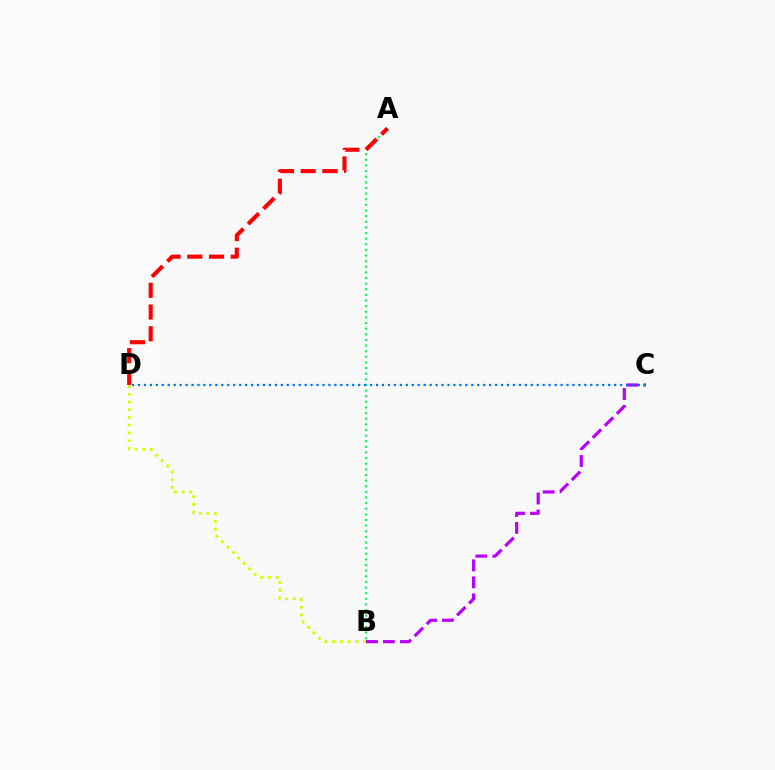{('B', 'C'): [{'color': '#b900ff', 'line_style': 'dashed', 'thickness': 2.31}], ('A', 'B'): [{'color': '#00ff5c', 'line_style': 'dotted', 'thickness': 1.53}], ('B', 'D'): [{'color': '#d1ff00', 'line_style': 'dotted', 'thickness': 2.1}], ('C', 'D'): [{'color': '#0074ff', 'line_style': 'dotted', 'thickness': 1.62}], ('A', 'D'): [{'color': '#ff0000', 'line_style': 'dashed', 'thickness': 2.95}]}